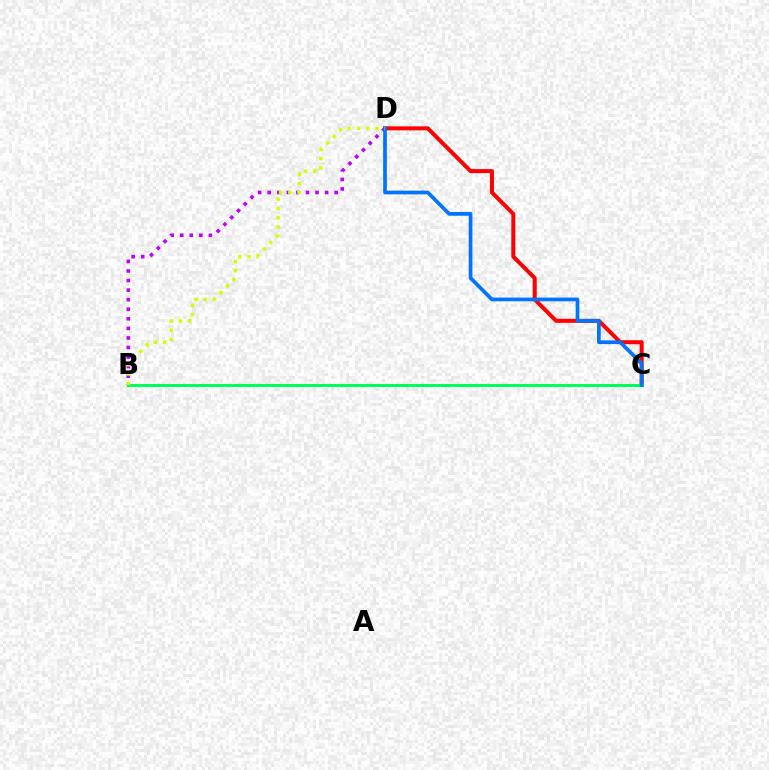{('B', 'D'): [{'color': '#b900ff', 'line_style': 'dotted', 'thickness': 2.6}, {'color': '#d1ff00', 'line_style': 'dotted', 'thickness': 2.51}], ('C', 'D'): [{'color': '#ff0000', 'line_style': 'solid', 'thickness': 2.89}, {'color': '#0074ff', 'line_style': 'solid', 'thickness': 2.66}], ('B', 'C'): [{'color': '#00ff5c', 'line_style': 'solid', 'thickness': 2.15}]}